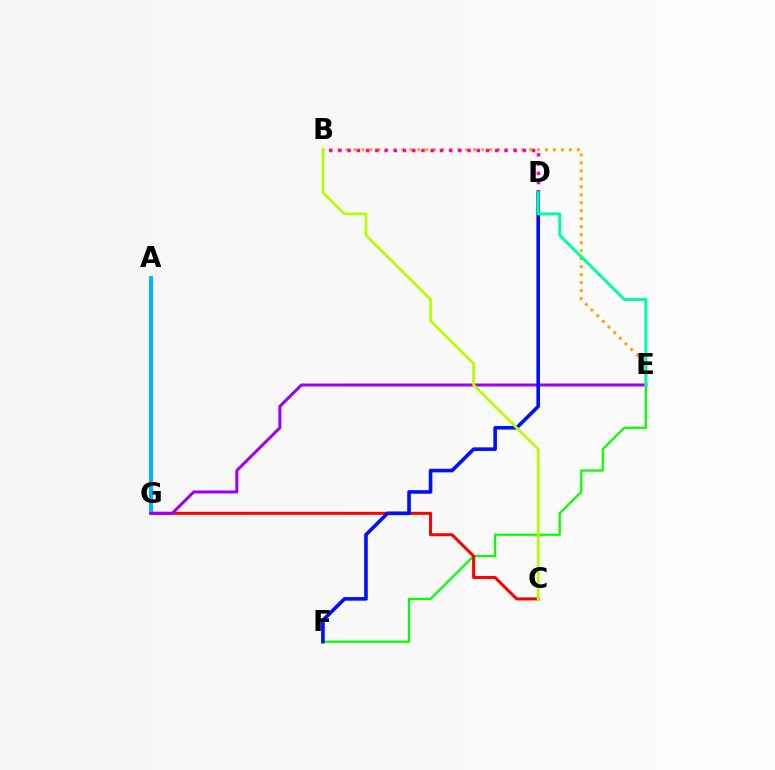{('E', 'F'): [{'color': '#08ff00', 'line_style': 'solid', 'thickness': 1.61}], ('C', 'G'): [{'color': '#ff0000', 'line_style': 'solid', 'thickness': 2.17}], ('B', 'E'): [{'color': '#ffa500', 'line_style': 'dotted', 'thickness': 2.17}], ('A', 'G'): [{'color': '#00b5ff', 'line_style': 'solid', 'thickness': 2.87}], ('B', 'D'): [{'color': '#ff00bd', 'line_style': 'dotted', 'thickness': 2.51}], ('E', 'G'): [{'color': '#9b00ff', 'line_style': 'solid', 'thickness': 2.15}], ('D', 'F'): [{'color': '#0010ff', 'line_style': 'solid', 'thickness': 2.6}], ('D', 'E'): [{'color': '#00ff9d', 'line_style': 'solid', 'thickness': 2.13}], ('B', 'C'): [{'color': '#b3ff00', 'line_style': 'solid', 'thickness': 1.96}]}